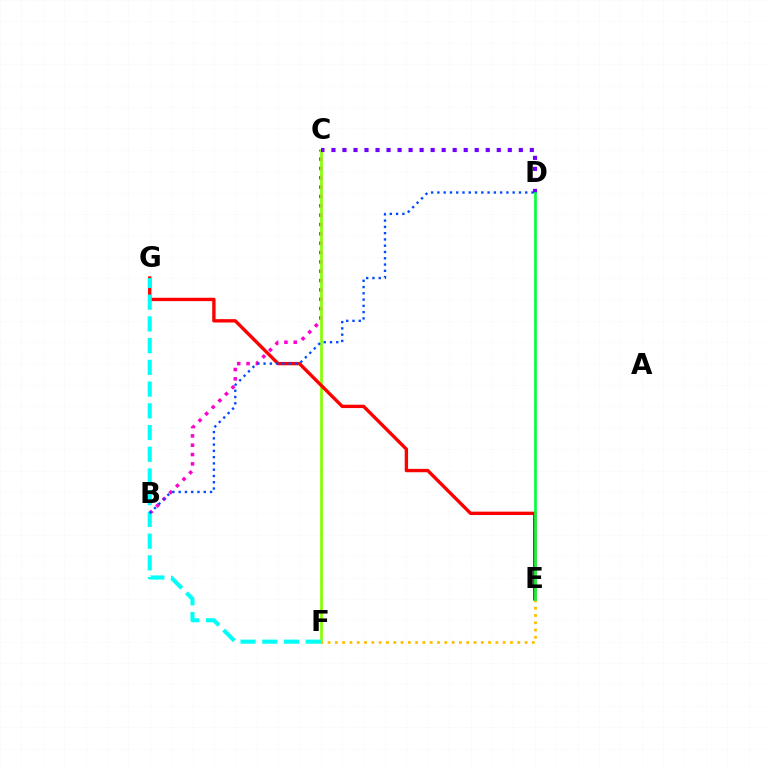{('B', 'C'): [{'color': '#ff00cf', 'line_style': 'dotted', 'thickness': 2.54}], ('C', 'F'): [{'color': '#84ff00', 'line_style': 'solid', 'thickness': 1.93}], ('E', 'G'): [{'color': '#ff0000', 'line_style': 'solid', 'thickness': 2.43}], ('E', 'F'): [{'color': '#ffbd00', 'line_style': 'dotted', 'thickness': 1.98}], ('C', 'D'): [{'color': '#7200ff', 'line_style': 'dotted', 'thickness': 2.99}], ('D', 'E'): [{'color': '#00ff39', 'line_style': 'solid', 'thickness': 1.91}], ('F', 'G'): [{'color': '#00fff6', 'line_style': 'dashed', 'thickness': 2.95}], ('B', 'D'): [{'color': '#004bff', 'line_style': 'dotted', 'thickness': 1.7}]}